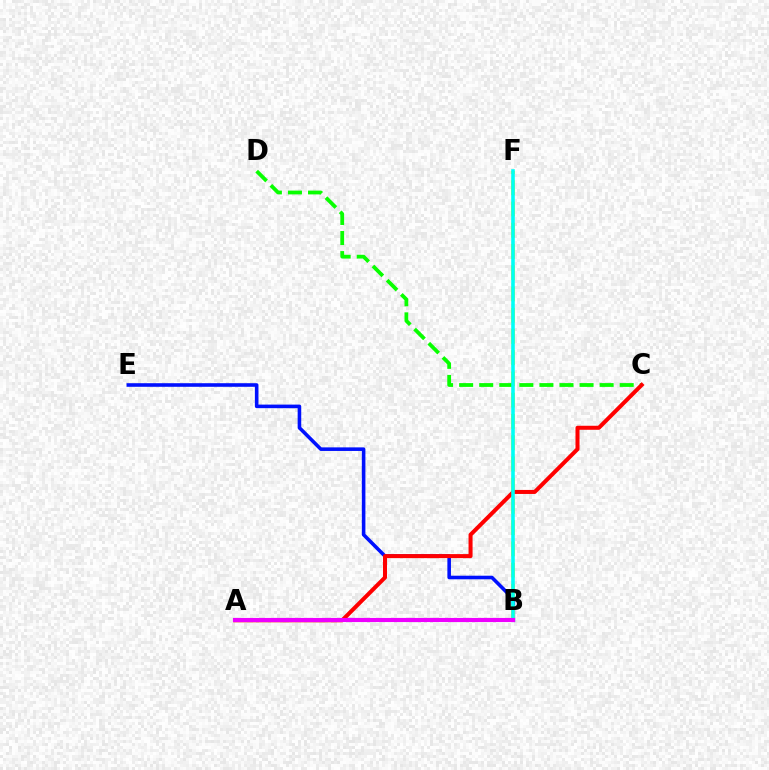{('B', 'E'): [{'color': '#0010ff', 'line_style': 'solid', 'thickness': 2.58}], ('B', 'F'): [{'color': '#fcf500', 'line_style': 'dashed', 'thickness': 2.89}, {'color': '#00fff6', 'line_style': 'solid', 'thickness': 2.57}], ('C', 'D'): [{'color': '#08ff00', 'line_style': 'dashed', 'thickness': 2.73}], ('A', 'C'): [{'color': '#ff0000', 'line_style': 'solid', 'thickness': 2.9}], ('A', 'B'): [{'color': '#ee00ff', 'line_style': 'solid', 'thickness': 2.97}]}